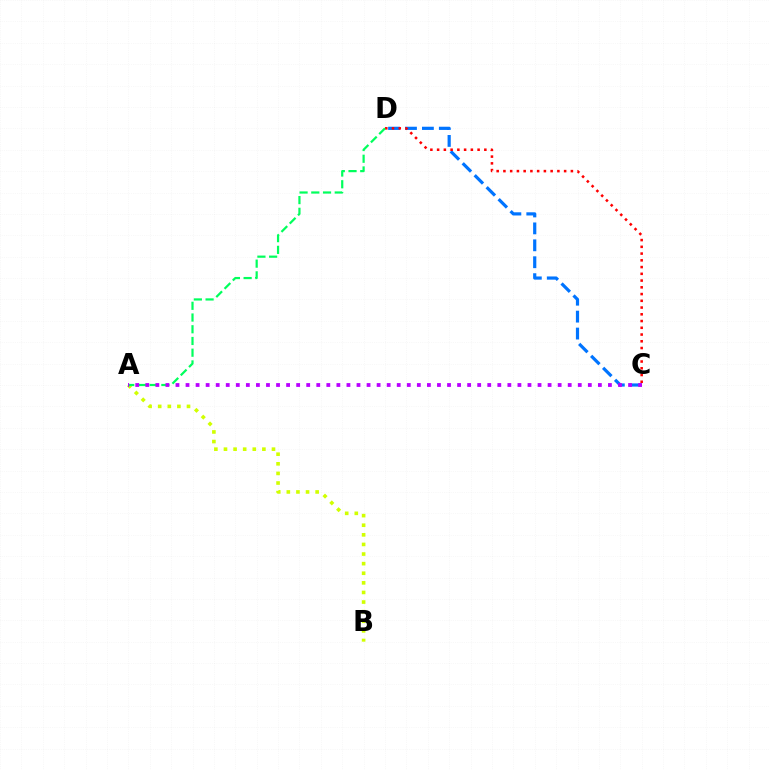{('A', 'B'): [{'color': '#d1ff00', 'line_style': 'dotted', 'thickness': 2.61}], ('C', 'D'): [{'color': '#0074ff', 'line_style': 'dashed', 'thickness': 2.3}, {'color': '#ff0000', 'line_style': 'dotted', 'thickness': 1.83}], ('A', 'D'): [{'color': '#00ff5c', 'line_style': 'dashed', 'thickness': 1.59}], ('A', 'C'): [{'color': '#b900ff', 'line_style': 'dotted', 'thickness': 2.73}]}